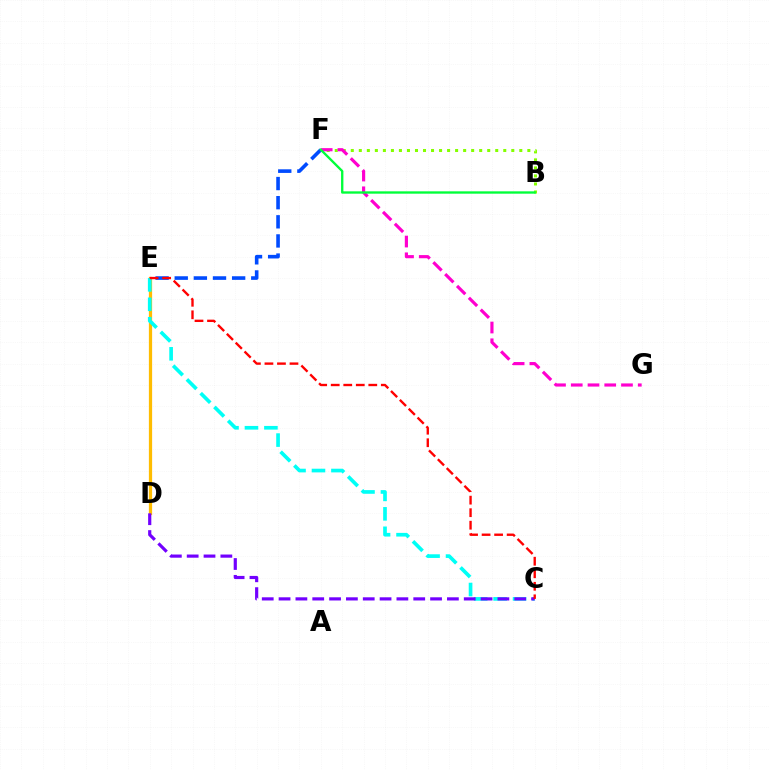{('E', 'F'): [{'color': '#004bff', 'line_style': 'dashed', 'thickness': 2.6}], ('D', 'E'): [{'color': '#ffbd00', 'line_style': 'solid', 'thickness': 2.33}], ('C', 'E'): [{'color': '#00fff6', 'line_style': 'dashed', 'thickness': 2.64}, {'color': '#ff0000', 'line_style': 'dashed', 'thickness': 1.7}], ('C', 'D'): [{'color': '#7200ff', 'line_style': 'dashed', 'thickness': 2.29}], ('B', 'F'): [{'color': '#84ff00', 'line_style': 'dotted', 'thickness': 2.18}, {'color': '#00ff39', 'line_style': 'solid', 'thickness': 1.69}], ('F', 'G'): [{'color': '#ff00cf', 'line_style': 'dashed', 'thickness': 2.27}]}